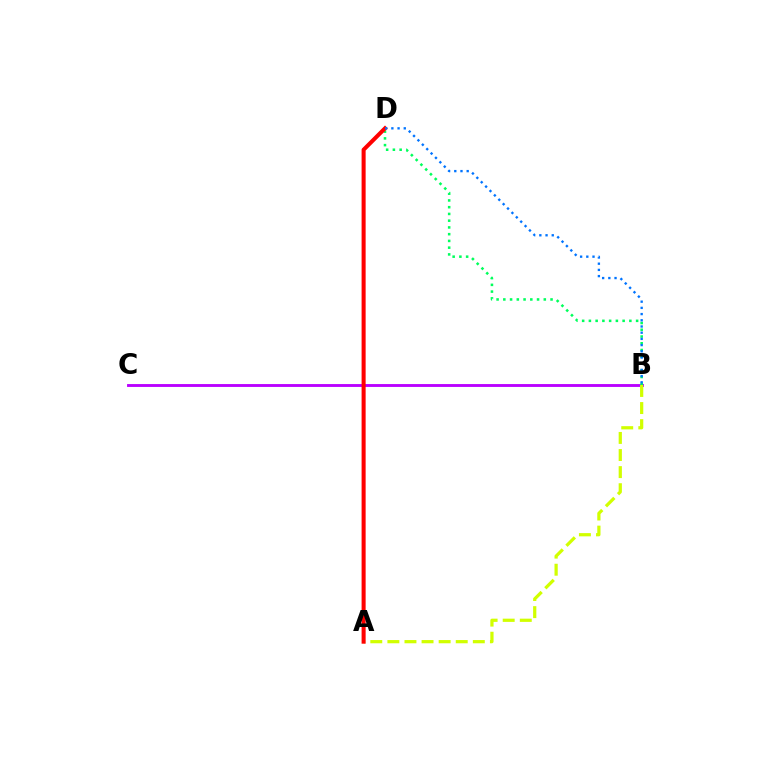{('B', 'C'): [{'color': '#b900ff', 'line_style': 'solid', 'thickness': 2.07}], ('B', 'D'): [{'color': '#00ff5c', 'line_style': 'dotted', 'thickness': 1.83}, {'color': '#0074ff', 'line_style': 'dotted', 'thickness': 1.69}], ('A', 'B'): [{'color': '#d1ff00', 'line_style': 'dashed', 'thickness': 2.32}], ('A', 'D'): [{'color': '#ff0000', 'line_style': 'solid', 'thickness': 2.91}]}